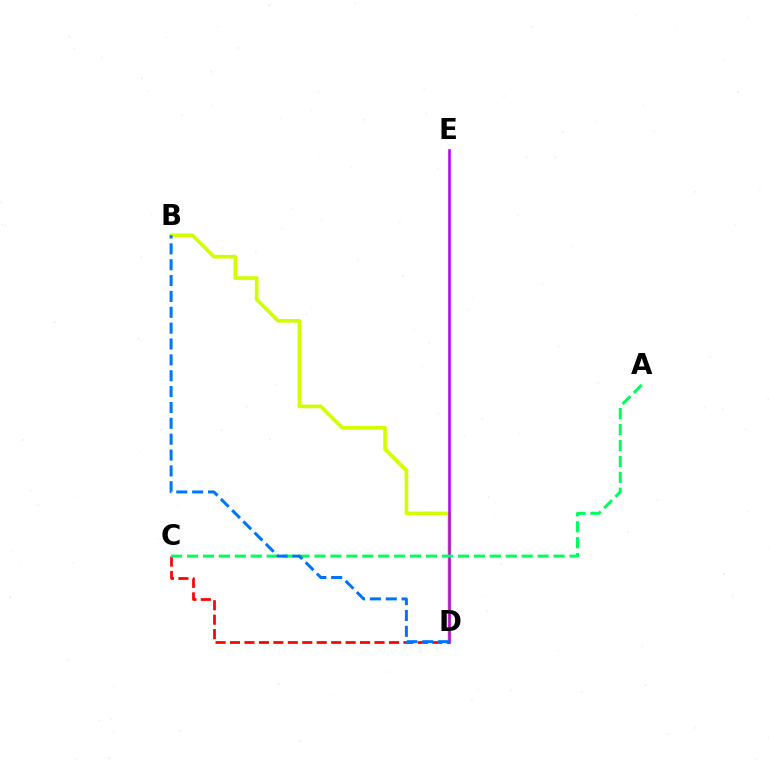{('B', 'D'): [{'color': '#d1ff00', 'line_style': 'solid', 'thickness': 2.64}, {'color': '#0074ff', 'line_style': 'dashed', 'thickness': 2.15}], ('D', 'E'): [{'color': '#b900ff', 'line_style': 'solid', 'thickness': 1.86}], ('C', 'D'): [{'color': '#ff0000', 'line_style': 'dashed', 'thickness': 1.96}], ('A', 'C'): [{'color': '#00ff5c', 'line_style': 'dashed', 'thickness': 2.16}]}